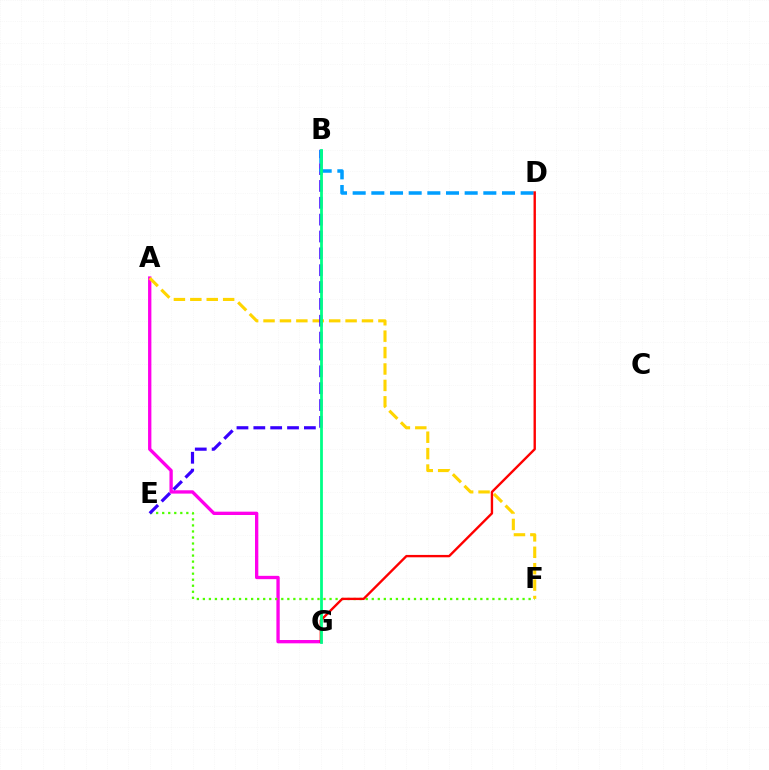{('A', 'G'): [{'color': '#ff00ed', 'line_style': 'solid', 'thickness': 2.39}], ('E', 'F'): [{'color': '#4fff00', 'line_style': 'dotted', 'thickness': 1.64}], ('A', 'F'): [{'color': '#ffd500', 'line_style': 'dashed', 'thickness': 2.23}], ('B', 'E'): [{'color': '#3700ff', 'line_style': 'dashed', 'thickness': 2.29}], ('B', 'D'): [{'color': '#009eff', 'line_style': 'dashed', 'thickness': 2.54}], ('D', 'G'): [{'color': '#ff0000', 'line_style': 'solid', 'thickness': 1.71}], ('B', 'G'): [{'color': '#00ff86', 'line_style': 'solid', 'thickness': 2.0}]}